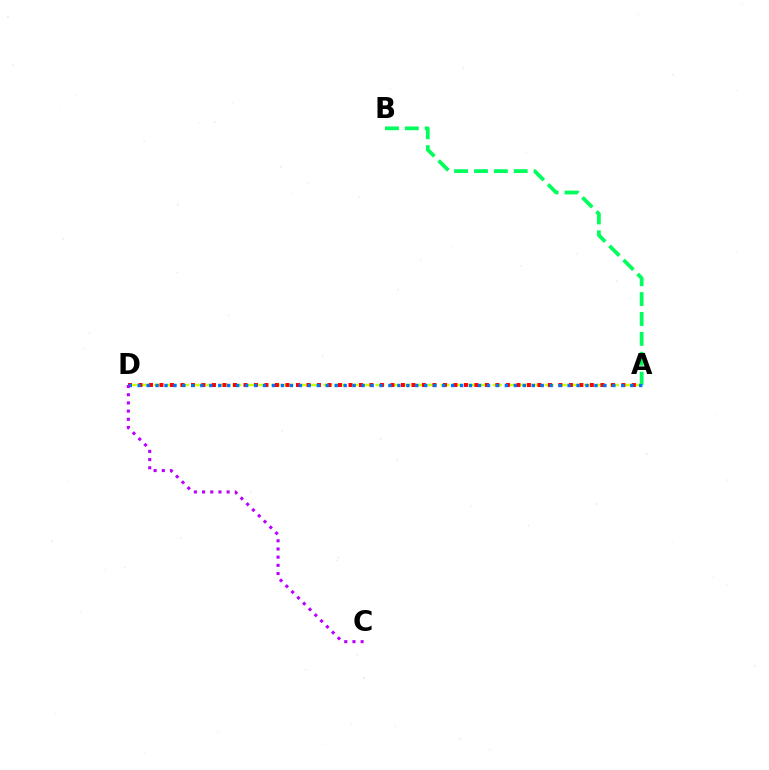{('A', 'B'): [{'color': '#00ff5c', 'line_style': 'dashed', 'thickness': 2.7}], ('A', 'D'): [{'color': '#d1ff00', 'line_style': 'dashed', 'thickness': 1.77}, {'color': '#ff0000', 'line_style': 'dotted', 'thickness': 2.85}, {'color': '#0074ff', 'line_style': 'dotted', 'thickness': 2.43}], ('C', 'D'): [{'color': '#b900ff', 'line_style': 'dotted', 'thickness': 2.22}]}